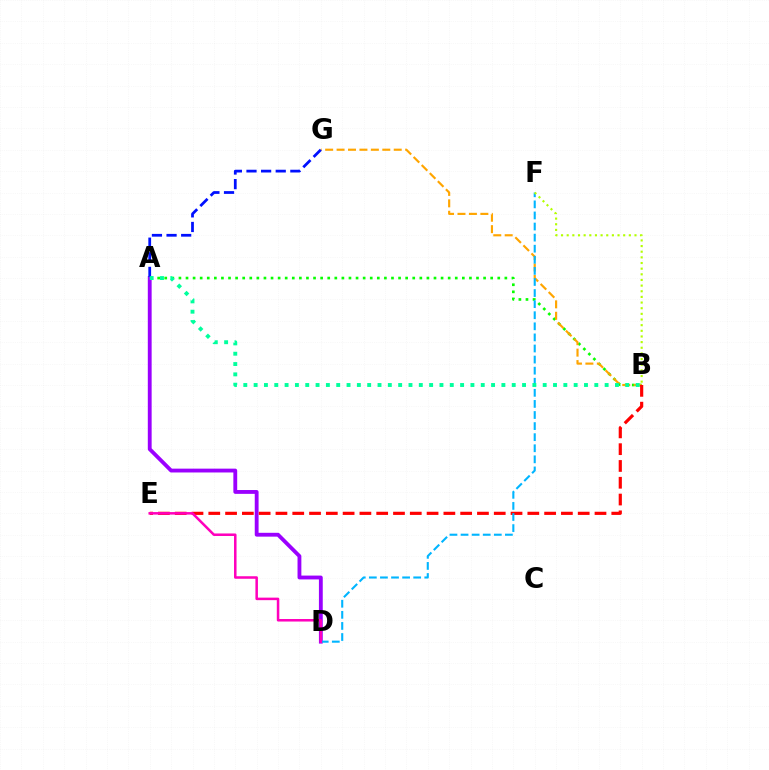{('A', 'B'): [{'color': '#08ff00', 'line_style': 'dotted', 'thickness': 1.93}, {'color': '#00ff9d', 'line_style': 'dotted', 'thickness': 2.81}], ('A', 'D'): [{'color': '#9b00ff', 'line_style': 'solid', 'thickness': 2.76}], ('B', 'G'): [{'color': '#ffa500', 'line_style': 'dashed', 'thickness': 1.55}], ('B', 'E'): [{'color': '#ff0000', 'line_style': 'dashed', 'thickness': 2.28}], ('D', 'F'): [{'color': '#00b5ff', 'line_style': 'dashed', 'thickness': 1.51}], ('B', 'F'): [{'color': '#b3ff00', 'line_style': 'dotted', 'thickness': 1.54}], ('D', 'E'): [{'color': '#ff00bd', 'line_style': 'solid', 'thickness': 1.82}], ('A', 'G'): [{'color': '#0010ff', 'line_style': 'dashed', 'thickness': 1.99}]}